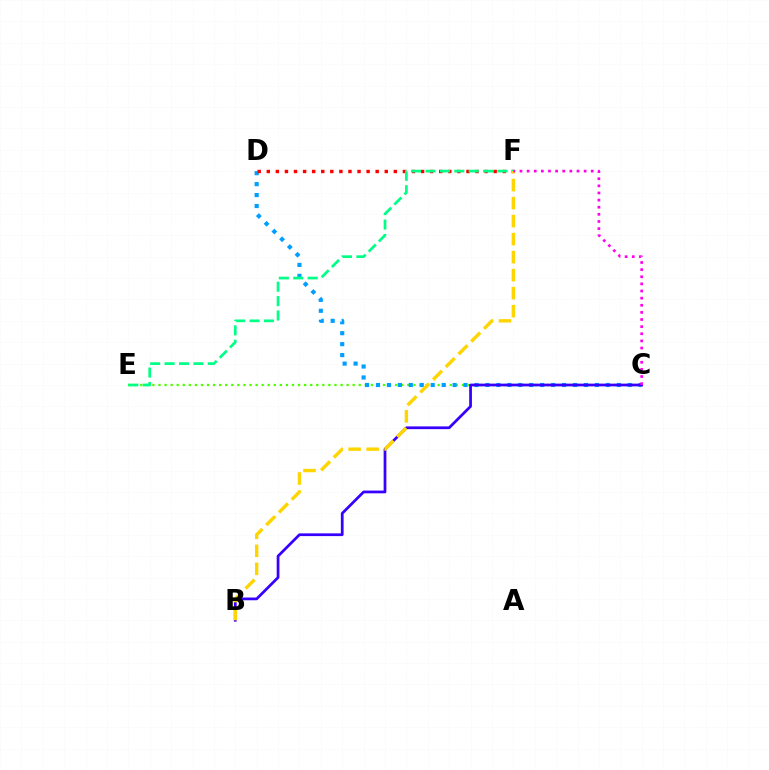{('C', 'E'): [{'color': '#4fff00', 'line_style': 'dotted', 'thickness': 1.65}], ('C', 'D'): [{'color': '#009eff', 'line_style': 'dotted', 'thickness': 2.97}], ('D', 'F'): [{'color': '#ff0000', 'line_style': 'dotted', 'thickness': 2.47}], ('E', 'F'): [{'color': '#00ff86', 'line_style': 'dashed', 'thickness': 1.96}], ('B', 'C'): [{'color': '#3700ff', 'line_style': 'solid', 'thickness': 1.97}], ('B', 'F'): [{'color': '#ffd500', 'line_style': 'dashed', 'thickness': 2.45}], ('C', 'F'): [{'color': '#ff00ed', 'line_style': 'dotted', 'thickness': 1.94}]}